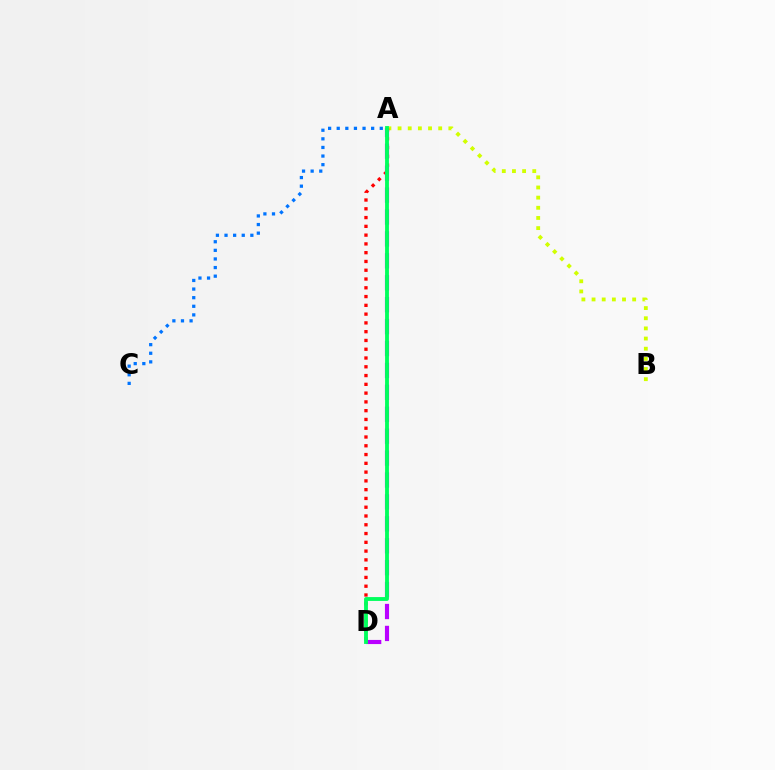{('A', 'B'): [{'color': '#d1ff00', 'line_style': 'dotted', 'thickness': 2.76}], ('A', 'D'): [{'color': '#ff0000', 'line_style': 'dotted', 'thickness': 2.38}, {'color': '#b900ff', 'line_style': 'dashed', 'thickness': 2.98}, {'color': '#00ff5c', 'line_style': 'solid', 'thickness': 2.77}], ('A', 'C'): [{'color': '#0074ff', 'line_style': 'dotted', 'thickness': 2.34}]}